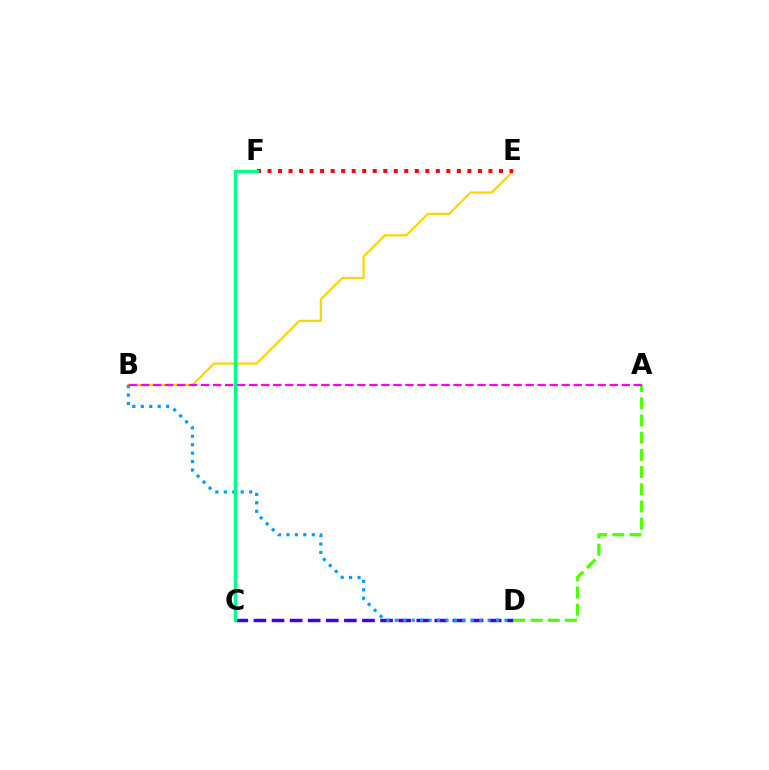{('B', 'E'): [{'color': '#ffd500', 'line_style': 'solid', 'thickness': 1.59}], ('E', 'F'): [{'color': '#ff0000', 'line_style': 'dotted', 'thickness': 2.86}], ('C', 'D'): [{'color': '#3700ff', 'line_style': 'dashed', 'thickness': 2.46}], ('B', 'D'): [{'color': '#009eff', 'line_style': 'dotted', 'thickness': 2.29}], ('A', 'D'): [{'color': '#4fff00', 'line_style': 'dashed', 'thickness': 2.34}], ('A', 'B'): [{'color': '#ff00ed', 'line_style': 'dashed', 'thickness': 1.63}], ('C', 'F'): [{'color': '#00ff86', 'line_style': 'solid', 'thickness': 2.45}]}